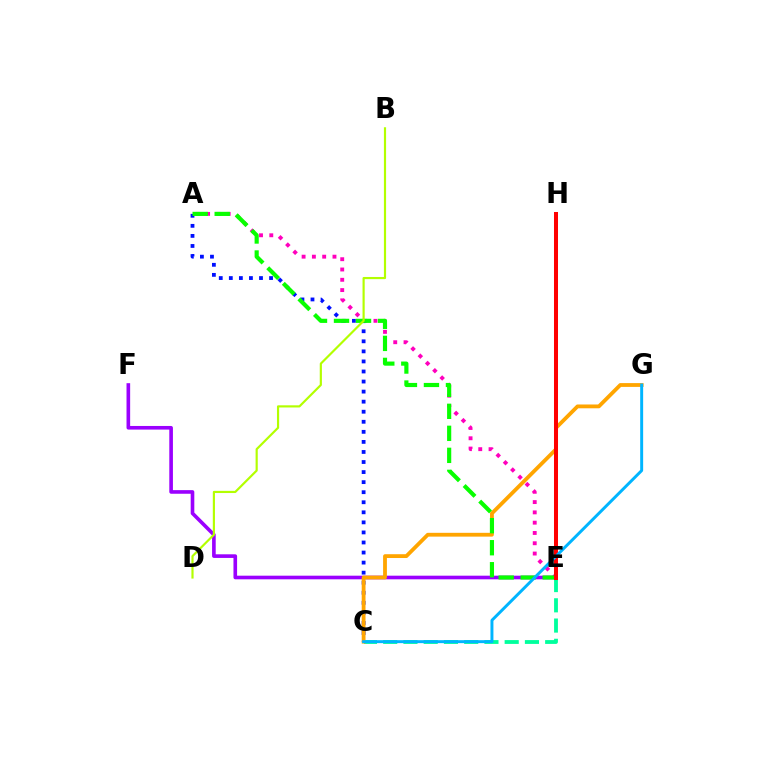{('C', 'E'): [{'color': '#00ff9d', 'line_style': 'dashed', 'thickness': 2.75}], ('A', 'E'): [{'color': '#ff00bd', 'line_style': 'dotted', 'thickness': 2.8}, {'color': '#08ff00', 'line_style': 'dashed', 'thickness': 2.99}], ('E', 'F'): [{'color': '#9b00ff', 'line_style': 'solid', 'thickness': 2.61}], ('A', 'C'): [{'color': '#0010ff', 'line_style': 'dotted', 'thickness': 2.73}], ('C', 'G'): [{'color': '#ffa500', 'line_style': 'solid', 'thickness': 2.74}, {'color': '#00b5ff', 'line_style': 'solid', 'thickness': 2.13}], ('B', 'D'): [{'color': '#b3ff00', 'line_style': 'solid', 'thickness': 1.56}], ('E', 'H'): [{'color': '#ff0000', 'line_style': 'solid', 'thickness': 2.89}]}